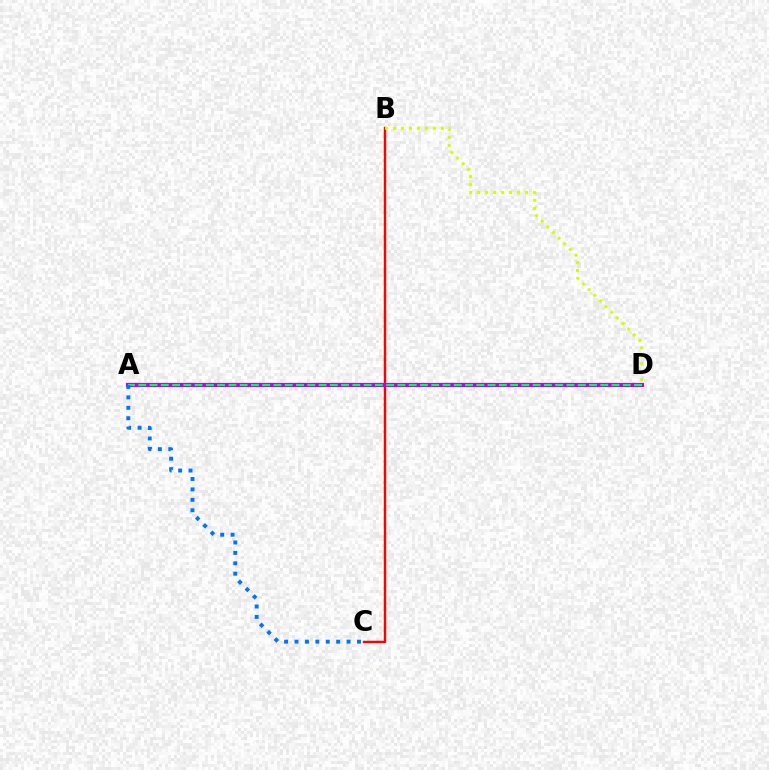{('B', 'C'): [{'color': '#ff0000', 'line_style': 'solid', 'thickness': 1.75}], ('A', 'D'): [{'color': '#b900ff', 'line_style': 'solid', 'thickness': 2.96}, {'color': '#00ff5c', 'line_style': 'dashed', 'thickness': 1.53}], ('A', 'C'): [{'color': '#0074ff', 'line_style': 'dotted', 'thickness': 2.83}], ('B', 'D'): [{'color': '#d1ff00', 'line_style': 'dotted', 'thickness': 2.17}]}